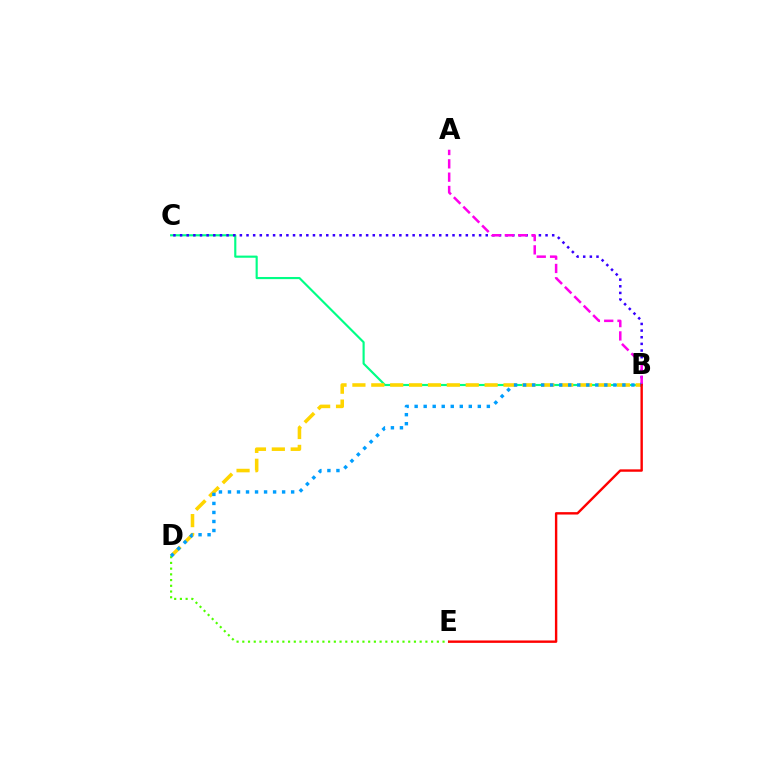{('B', 'C'): [{'color': '#00ff86', 'line_style': 'solid', 'thickness': 1.55}, {'color': '#3700ff', 'line_style': 'dotted', 'thickness': 1.81}], ('B', 'D'): [{'color': '#ffd500', 'line_style': 'dashed', 'thickness': 2.57}, {'color': '#009eff', 'line_style': 'dotted', 'thickness': 2.45}], ('A', 'B'): [{'color': '#ff00ed', 'line_style': 'dashed', 'thickness': 1.81}], ('D', 'E'): [{'color': '#4fff00', 'line_style': 'dotted', 'thickness': 1.55}], ('B', 'E'): [{'color': '#ff0000', 'line_style': 'solid', 'thickness': 1.73}]}